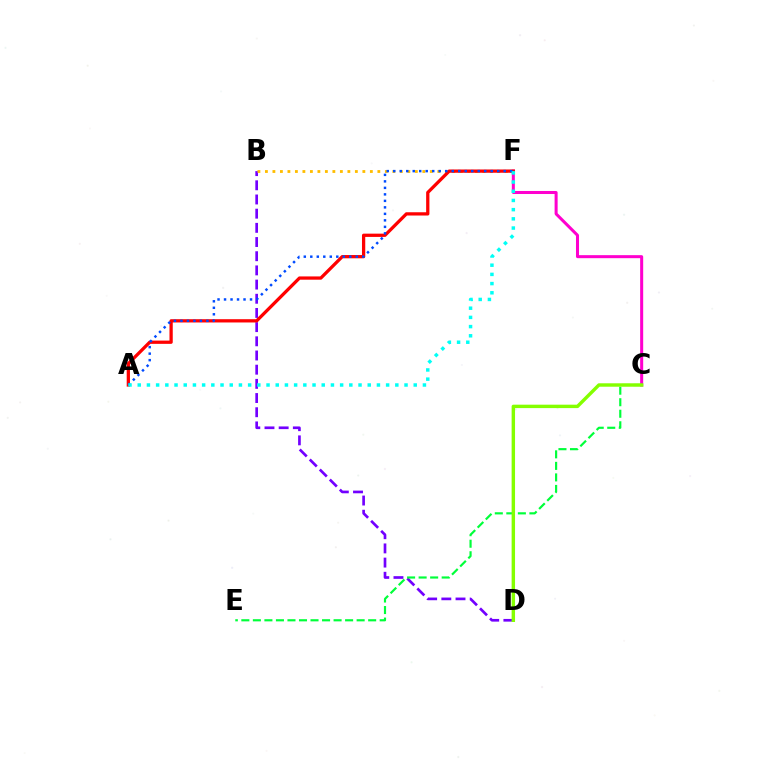{('B', 'D'): [{'color': '#7200ff', 'line_style': 'dashed', 'thickness': 1.93}], ('C', 'F'): [{'color': '#ff00cf', 'line_style': 'solid', 'thickness': 2.18}], ('B', 'F'): [{'color': '#ffbd00', 'line_style': 'dotted', 'thickness': 2.04}], ('A', 'F'): [{'color': '#ff0000', 'line_style': 'solid', 'thickness': 2.35}, {'color': '#004bff', 'line_style': 'dotted', 'thickness': 1.77}, {'color': '#00fff6', 'line_style': 'dotted', 'thickness': 2.5}], ('C', 'E'): [{'color': '#00ff39', 'line_style': 'dashed', 'thickness': 1.57}], ('C', 'D'): [{'color': '#84ff00', 'line_style': 'solid', 'thickness': 2.46}]}